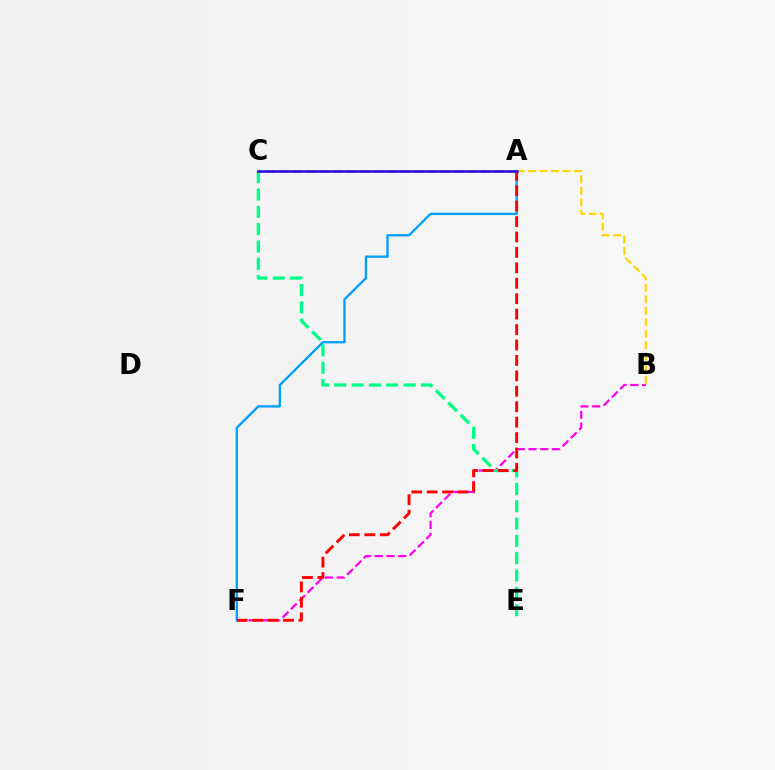{('A', 'C'): [{'color': '#4fff00', 'line_style': 'dashed', 'thickness': 1.83}, {'color': '#3700ff', 'line_style': 'solid', 'thickness': 1.83}], ('B', 'F'): [{'color': '#ff00ed', 'line_style': 'dashed', 'thickness': 1.59}], ('C', 'E'): [{'color': '#00ff86', 'line_style': 'dashed', 'thickness': 2.35}], ('A', 'F'): [{'color': '#009eff', 'line_style': 'solid', 'thickness': 1.68}, {'color': '#ff0000', 'line_style': 'dashed', 'thickness': 2.1}], ('A', 'B'): [{'color': '#ffd500', 'line_style': 'dashed', 'thickness': 1.56}]}